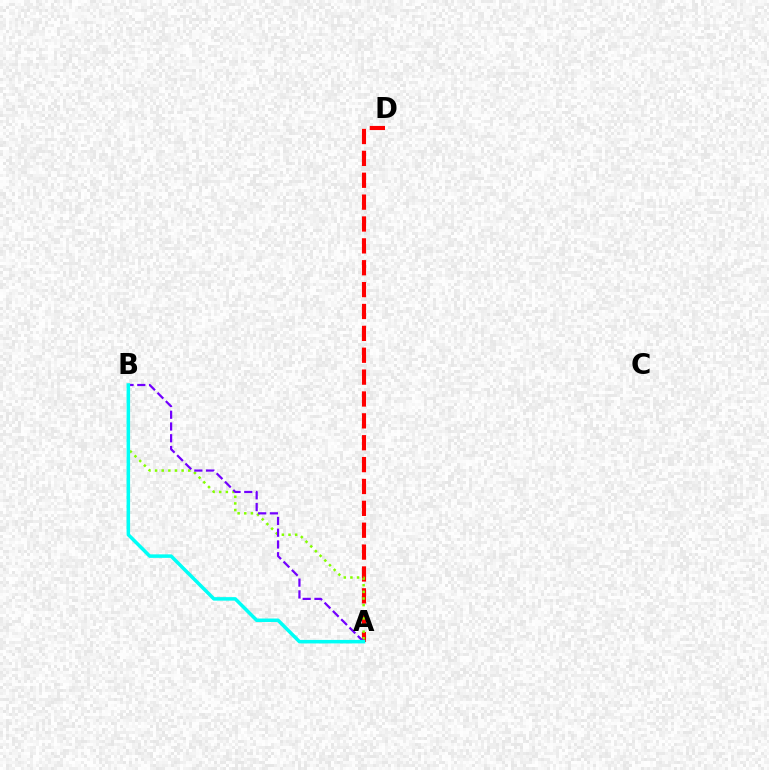{('A', 'D'): [{'color': '#ff0000', 'line_style': 'dashed', 'thickness': 2.97}], ('A', 'B'): [{'color': '#84ff00', 'line_style': 'dotted', 'thickness': 1.8}, {'color': '#7200ff', 'line_style': 'dashed', 'thickness': 1.6}, {'color': '#00fff6', 'line_style': 'solid', 'thickness': 2.53}]}